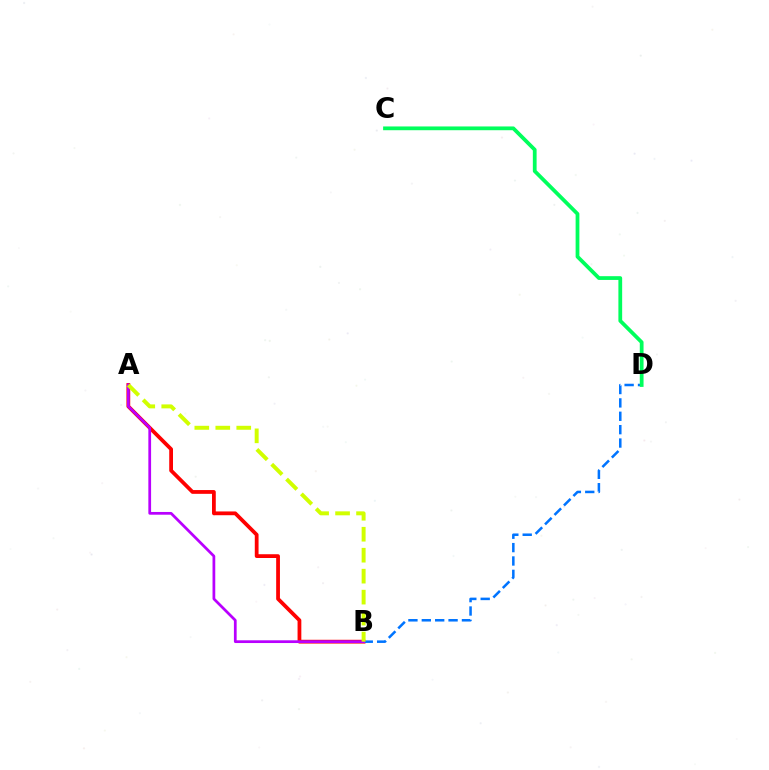{('A', 'B'): [{'color': '#ff0000', 'line_style': 'solid', 'thickness': 2.72}, {'color': '#b900ff', 'line_style': 'solid', 'thickness': 1.97}, {'color': '#d1ff00', 'line_style': 'dashed', 'thickness': 2.85}], ('B', 'D'): [{'color': '#0074ff', 'line_style': 'dashed', 'thickness': 1.82}], ('C', 'D'): [{'color': '#00ff5c', 'line_style': 'solid', 'thickness': 2.71}]}